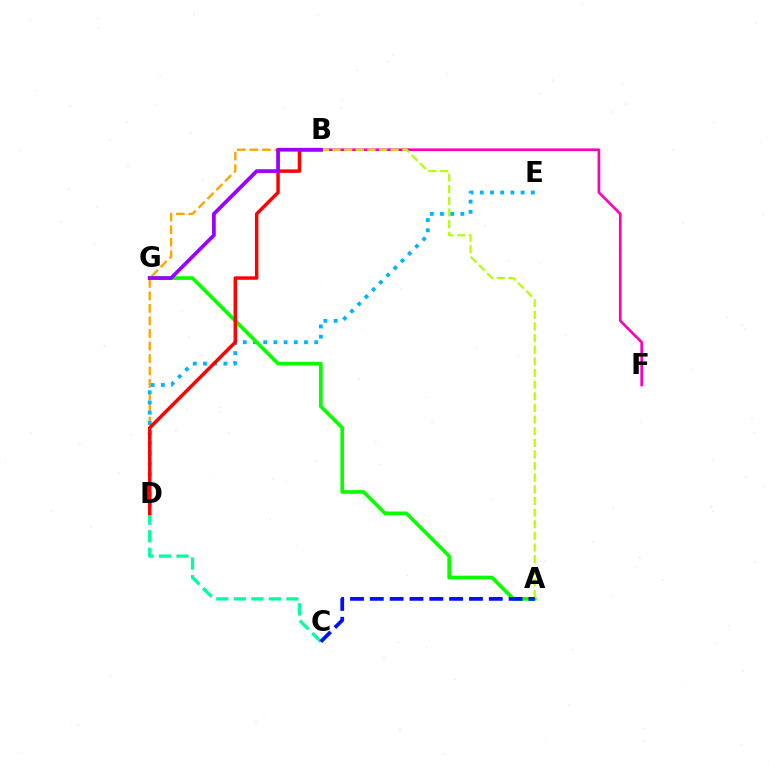{('B', 'D'): [{'color': '#ffa500', 'line_style': 'dashed', 'thickness': 1.7}, {'color': '#ff0000', 'line_style': 'solid', 'thickness': 2.49}], ('C', 'D'): [{'color': '#00ff9d', 'line_style': 'dashed', 'thickness': 2.38}], ('D', 'E'): [{'color': '#00b5ff', 'line_style': 'dotted', 'thickness': 2.77}], ('A', 'G'): [{'color': '#08ff00', 'line_style': 'solid', 'thickness': 2.63}], ('B', 'F'): [{'color': '#ff00bd', 'line_style': 'solid', 'thickness': 1.92}], ('A', 'B'): [{'color': '#b3ff00', 'line_style': 'dashed', 'thickness': 1.58}], ('A', 'C'): [{'color': '#0010ff', 'line_style': 'dashed', 'thickness': 2.69}], ('B', 'G'): [{'color': '#9b00ff', 'line_style': 'solid', 'thickness': 2.69}]}